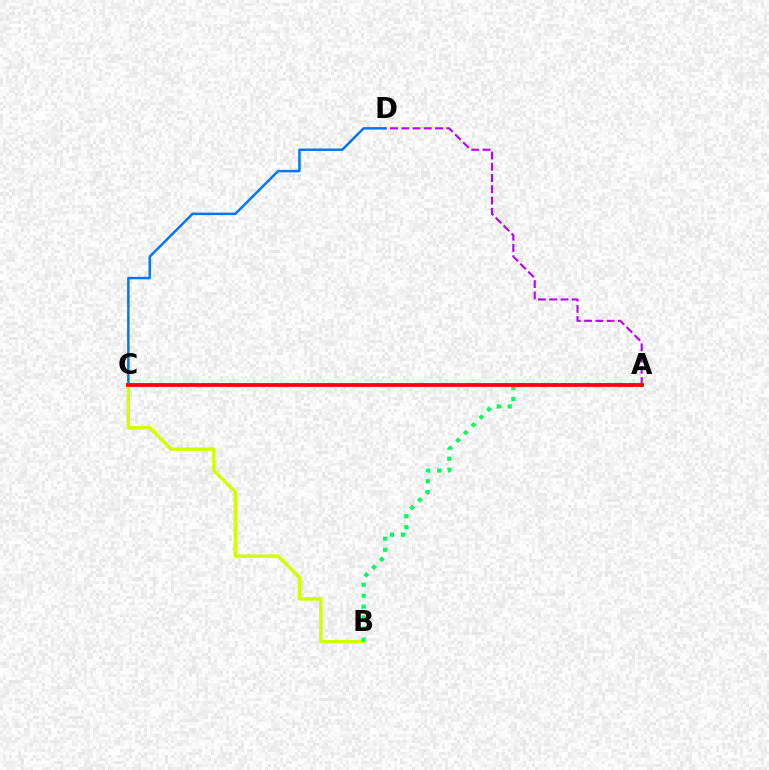{('A', 'D'): [{'color': '#b900ff', 'line_style': 'dashed', 'thickness': 1.53}], ('C', 'D'): [{'color': '#0074ff', 'line_style': 'solid', 'thickness': 1.76}], ('B', 'C'): [{'color': '#d1ff00', 'line_style': 'solid', 'thickness': 2.46}], ('A', 'B'): [{'color': '#00ff5c', 'line_style': 'dotted', 'thickness': 2.98}], ('A', 'C'): [{'color': '#ff0000', 'line_style': 'solid', 'thickness': 2.73}]}